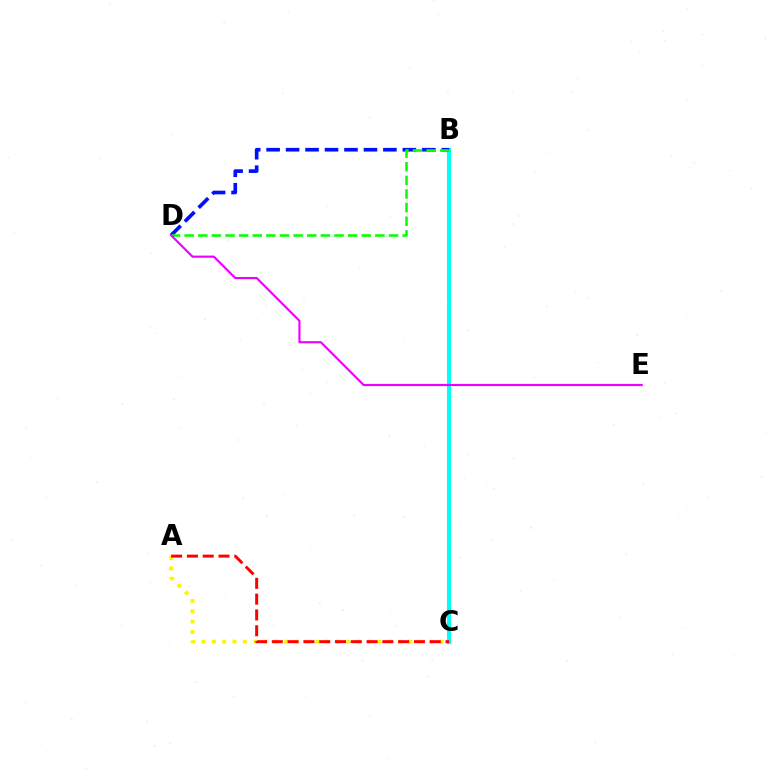{('B', 'C'): [{'color': '#00fff6', 'line_style': 'solid', 'thickness': 2.93}], ('B', 'D'): [{'color': '#0010ff', 'line_style': 'dashed', 'thickness': 2.64}, {'color': '#08ff00', 'line_style': 'dashed', 'thickness': 1.85}], ('A', 'C'): [{'color': '#fcf500', 'line_style': 'dotted', 'thickness': 2.81}, {'color': '#ff0000', 'line_style': 'dashed', 'thickness': 2.15}], ('D', 'E'): [{'color': '#ee00ff', 'line_style': 'solid', 'thickness': 1.55}]}